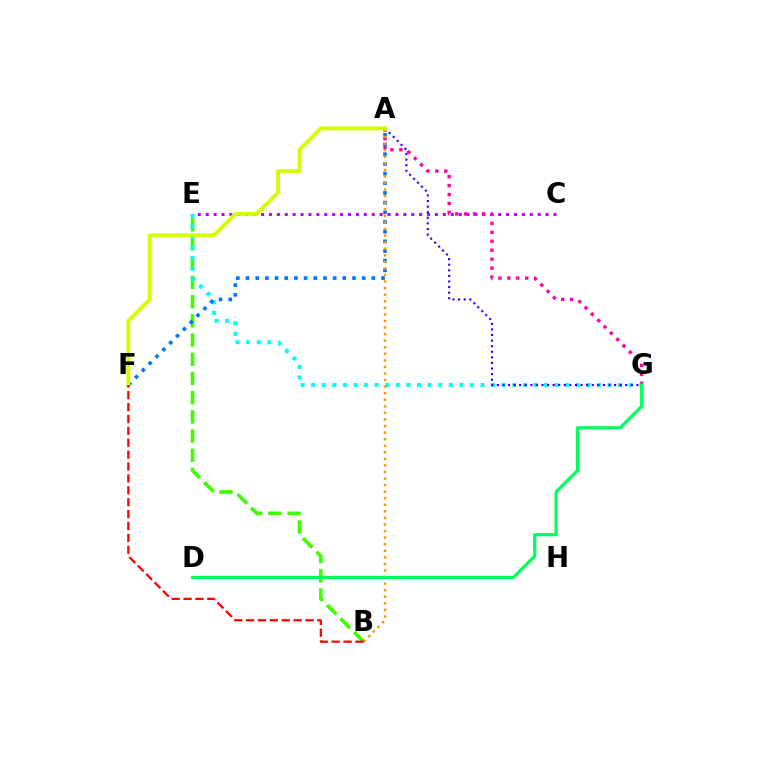{('C', 'E'): [{'color': '#b900ff', 'line_style': 'dotted', 'thickness': 2.15}], ('B', 'E'): [{'color': '#3dff00', 'line_style': 'dashed', 'thickness': 2.61}], ('E', 'G'): [{'color': '#00fff6', 'line_style': 'dotted', 'thickness': 2.88}], ('A', 'G'): [{'color': '#ff00ac', 'line_style': 'dotted', 'thickness': 2.43}, {'color': '#2500ff', 'line_style': 'dotted', 'thickness': 1.52}], ('A', 'F'): [{'color': '#0074ff', 'line_style': 'dotted', 'thickness': 2.63}, {'color': '#d1ff00', 'line_style': 'solid', 'thickness': 2.79}], ('A', 'B'): [{'color': '#ff9400', 'line_style': 'dotted', 'thickness': 1.78}], ('B', 'F'): [{'color': '#ff0000', 'line_style': 'dashed', 'thickness': 1.62}], ('D', 'G'): [{'color': '#00ff5c', 'line_style': 'solid', 'thickness': 2.3}]}